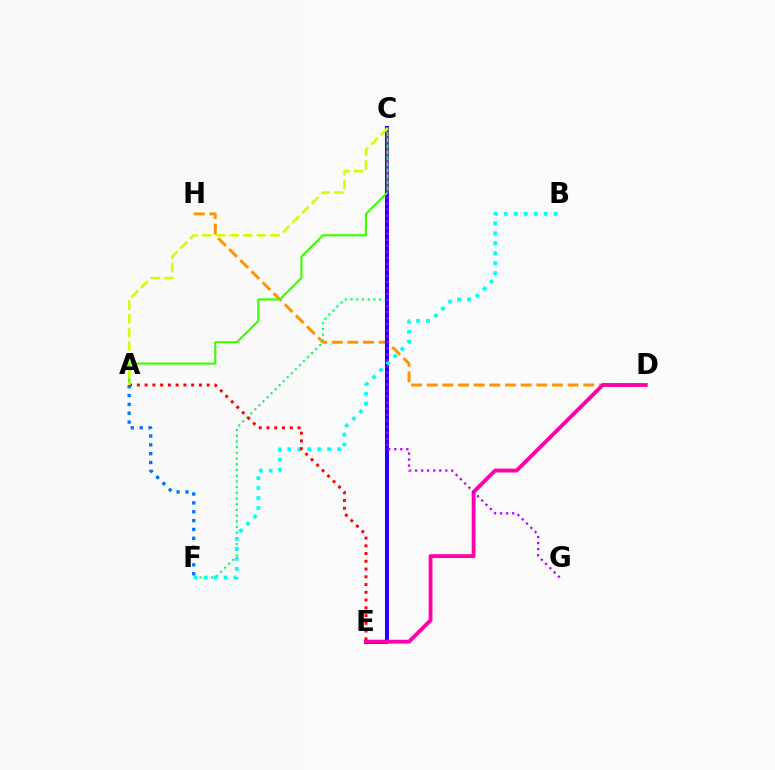{('D', 'H'): [{'color': '#ff9400', 'line_style': 'dashed', 'thickness': 2.13}], ('C', 'F'): [{'color': '#00ff5c', 'line_style': 'dotted', 'thickness': 1.55}], ('C', 'E'): [{'color': '#2500ff', 'line_style': 'solid', 'thickness': 2.9}], ('D', 'E'): [{'color': '#ff00ac', 'line_style': 'solid', 'thickness': 2.77}], ('B', 'F'): [{'color': '#00fff6', 'line_style': 'dotted', 'thickness': 2.71}], ('A', 'C'): [{'color': '#3dff00', 'line_style': 'solid', 'thickness': 1.53}, {'color': '#d1ff00', 'line_style': 'dashed', 'thickness': 1.85}], ('A', 'E'): [{'color': '#ff0000', 'line_style': 'dotted', 'thickness': 2.11}], ('C', 'G'): [{'color': '#b900ff', 'line_style': 'dotted', 'thickness': 1.64}], ('A', 'F'): [{'color': '#0074ff', 'line_style': 'dotted', 'thickness': 2.41}]}